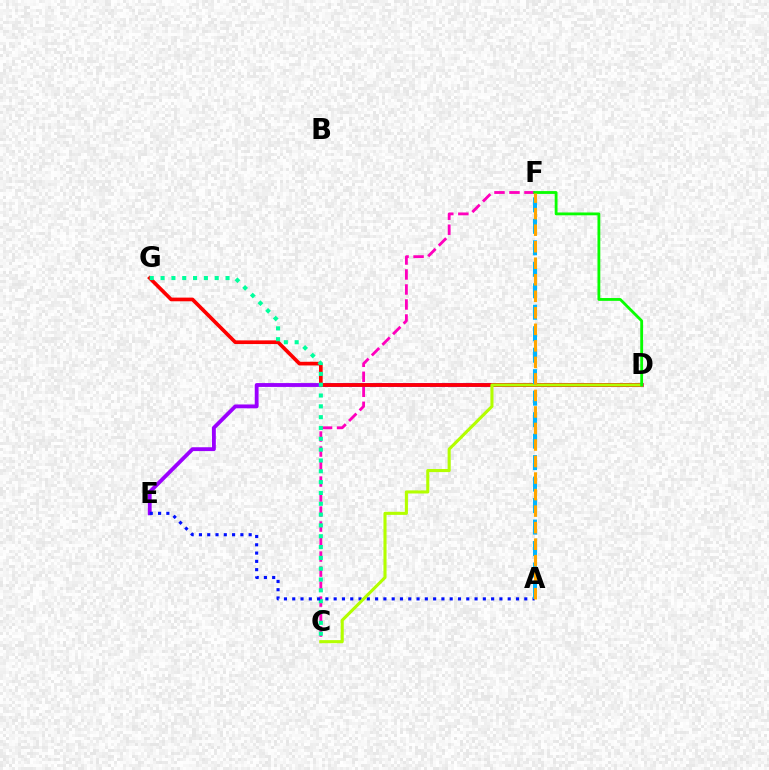{('C', 'F'): [{'color': '#ff00bd', 'line_style': 'dashed', 'thickness': 2.04}], ('D', 'E'): [{'color': '#9b00ff', 'line_style': 'solid', 'thickness': 2.77}], ('D', 'G'): [{'color': '#ff0000', 'line_style': 'solid', 'thickness': 2.64}], ('C', 'G'): [{'color': '#00ff9d', 'line_style': 'dotted', 'thickness': 2.94}], ('A', 'E'): [{'color': '#0010ff', 'line_style': 'dotted', 'thickness': 2.25}], ('C', 'D'): [{'color': '#b3ff00', 'line_style': 'solid', 'thickness': 2.22}], ('D', 'F'): [{'color': '#08ff00', 'line_style': 'solid', 'thickness': 2.03}], ('A', 'F'): [{'color': '#00b5ff', 'line_style': 'dashed', 'thickness': 2.92}, {'color': '#ffa500', 'line_style': 'dashed', 'thickness': 2.24}]}